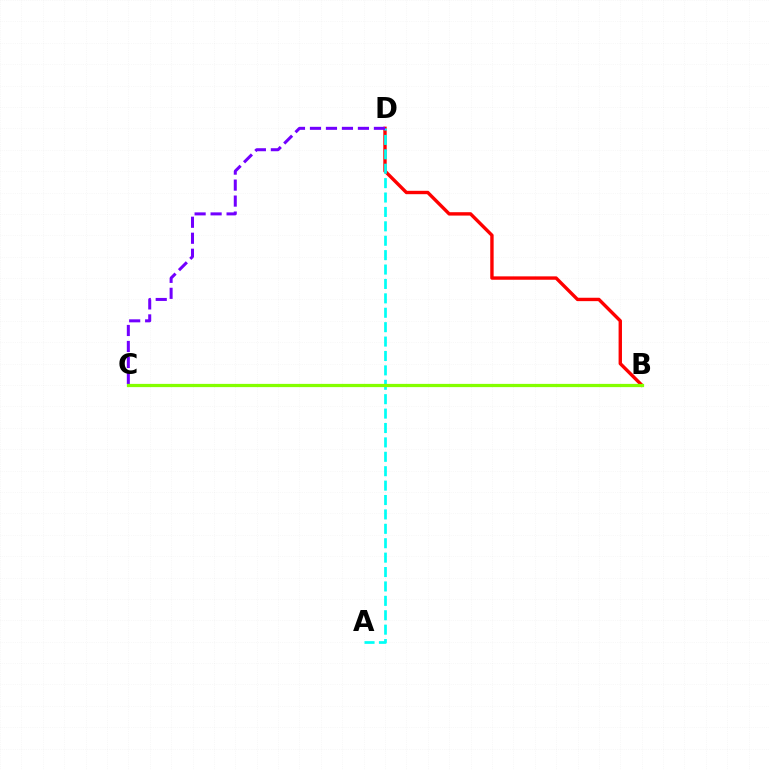{('B', 'D'): [{'color': '#ff0000', 'line_style': 'solid', 'thickness': 2.44}], ('A', 'D'): [{'color': '#00fff6', 'line_style': 'dashed', 'thickness': 1.96}], ('C', 'D'): [{'color': '#7200ff', 'line_style': 'dashed', 'thickness': 2.17}], ('B', 'C'): [{'color': '#84ff00', 'line_style': 'solid', 'thickness': 2.33}]}